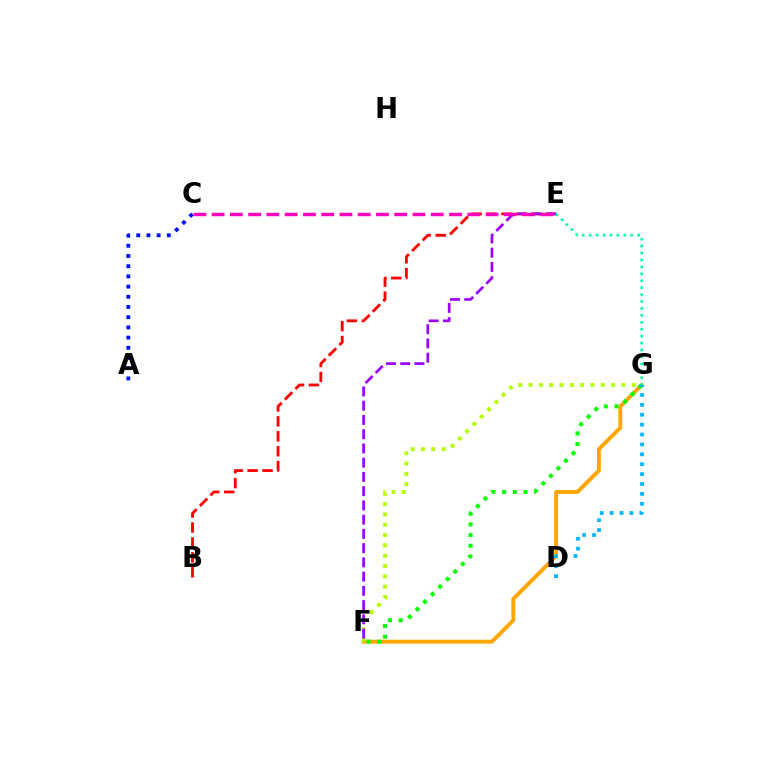{('B', 'E'): [{'color': '#ff0000', 'line_style': 'dashed', 'thickness': 2.03}], ('F', 'G'): [{'color': '#ffa500', 'line_style': 'solid', 'thickness': 2.8}, {'color': '#08ff00', 'line_style': 'dotted', 'thickness': 2.9}, {'color': '#b3ff00', 'line_style': 'dotted', 'thickness': 2.8}], ('A', 'C'): [{'color': '#0010ff', 'line_style': 'dotted', 'thickness': 2.77}], ('E', 'F'): [{'color': '#9b00ff', 'line_style': 'dashed', 'thickness': 1.93}], ('D', 'G'): [{'color': '#00b5ff', 'line_style': 'dotted', 'thickness': 2.69}], ('E', 'G'): [{'color': '#00ff9d', 'line_style': 'dotted', 'thickness': 1.88}], ('C', 'E'): [{'color': '#ff00bd', 'line_style': 'dashed', 'thickness': 2.48}]}